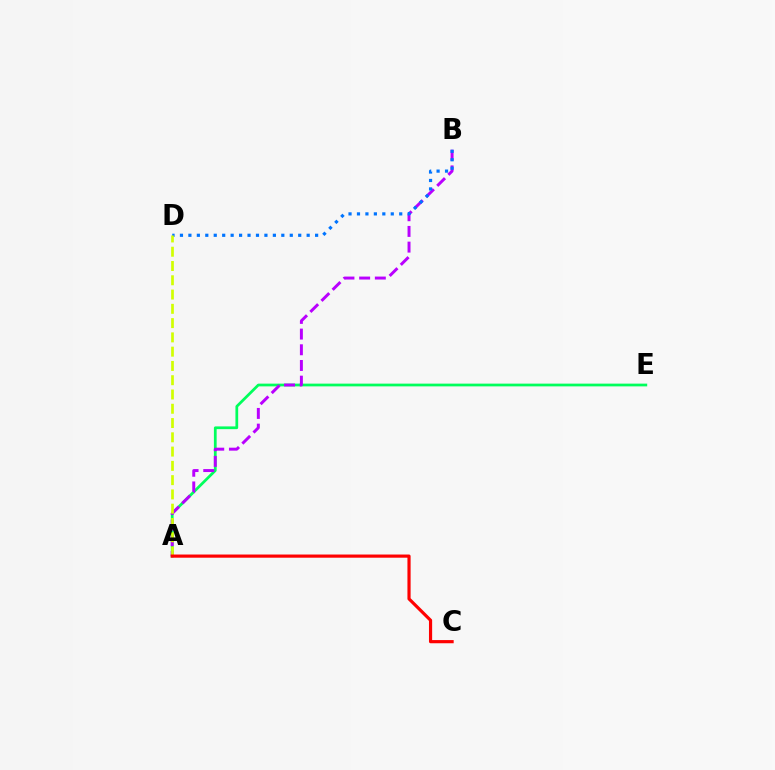{('A', 'E'): [{'color': '#00ff5c', 'line_style': 'solid', 'thickness': 1.97}], ('A', 'B'): [{'color': '#b900ff', 'line_style': 'dashed', 'thickness': 2.13}], ('B', 'D'): [{'color': '#0074ff', 'line_style': 'dotted', 'thickness': 2.3}], ('A', 'D'): [{'color': '#d1ff00', 'line_style': 'dashed', 'thickness': 1.94}], ('A', 'C'): [{'color': '#ff0000', 'line_style': 'solid', 'thickness': 2.29}]}